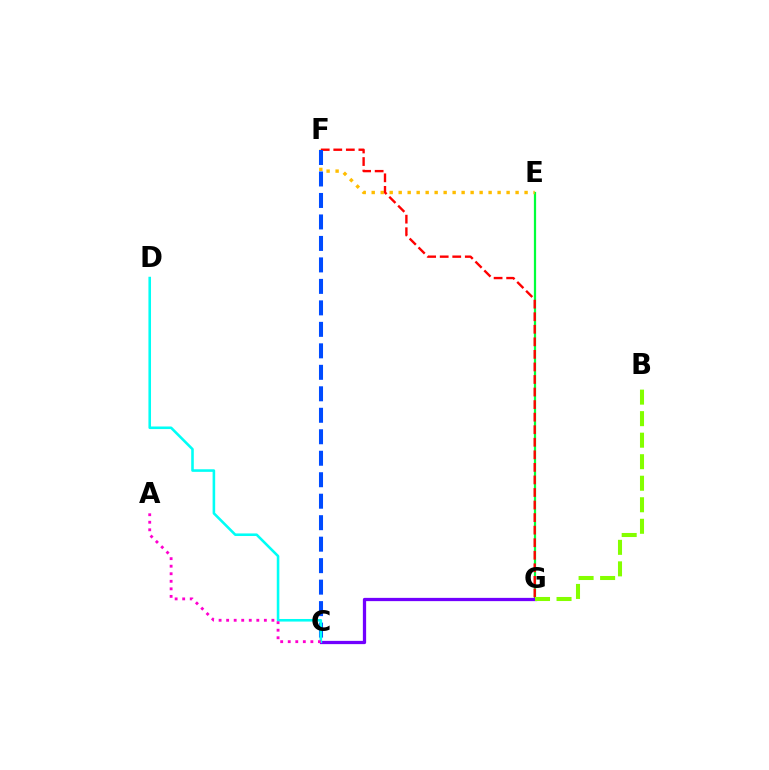{('E', 'G'): [{'color': '#00ff39', 'line_style': 'solid', 'thickness': 1.61}], ('E', 'F'): [{'color': '#ffbd00', 'line_style': 'dotted', 'thickness': 2.44}], ('C', 'G'): [{'color': '#7200ff', 'line_style': 'solid', 'thickness': 2.35}], ('F', 'G'): [{'color': '#ff0000', 'line_style': 'dashed', 'thickness': 1.71}], ('C', 'F'): [{'color': '#004bff', 'line_style': 'dashed', 'thickness': 2.92}], ('C', 'D'): [{'color': '#00fff6', 'line_style': 'solid', 'thickness': 1.86}], ('A', 'C'): [{'color': '#ff00cf', 'line_style': 'dotted', 'thickness': 2.05}], ('B', 'G'): [{'color': '#84ff00', 'line_style': 'dashed', 'thickness': 2.92}]}